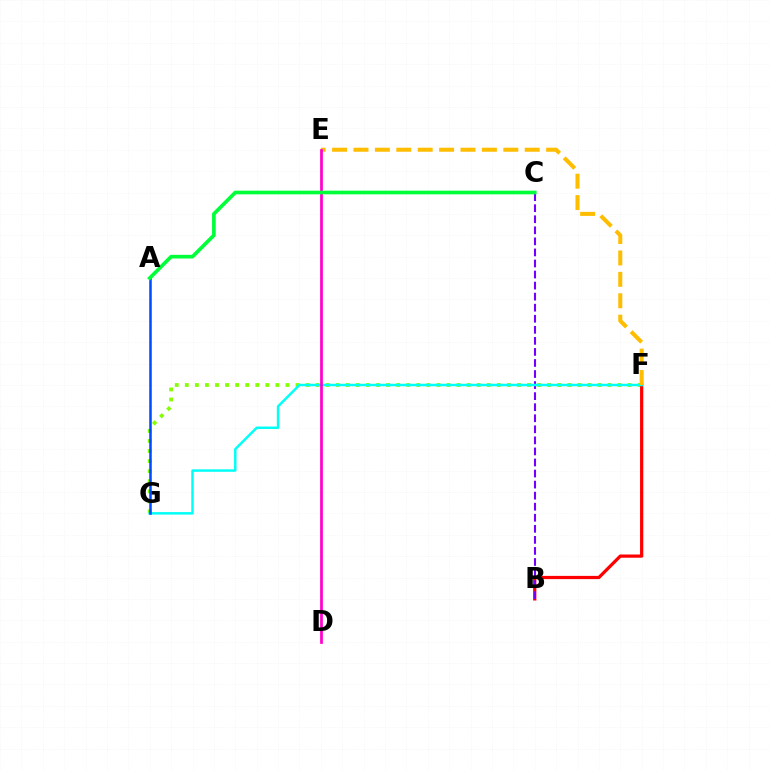{('F', 'G'): [{'color': '#84ff00', 'line_style': 'dotted', 'thickness': 2.73}, {'color': '#00fff6', 'line_style': 'solid', 'thickness': 1.78}], ('B', 'F'): [{'color': '#ff0000', 'line_style': 'solid', 'thickness': 2.33}], ('B', 'C'): [{'color': '#7200ff', 'line_style': 'dashed', 'thickness': 1.5}], ('E', 'F'): [{'color': '#ffbd00', 'line_style': 'dashed', 'thickness': 2.91}], ('D', 'E'): [{'color': '#ff00cf', 'line_style': 'solid', 'thickness': 1.96}], ('A', 'G'): [{'color': '#004bff', 'line_style': 'solid', 'thickness': 1.82}], ('A', 'C'): [{'color': '#00ff39', 'line_style': 'solid', 'thickness': 2.64}]}